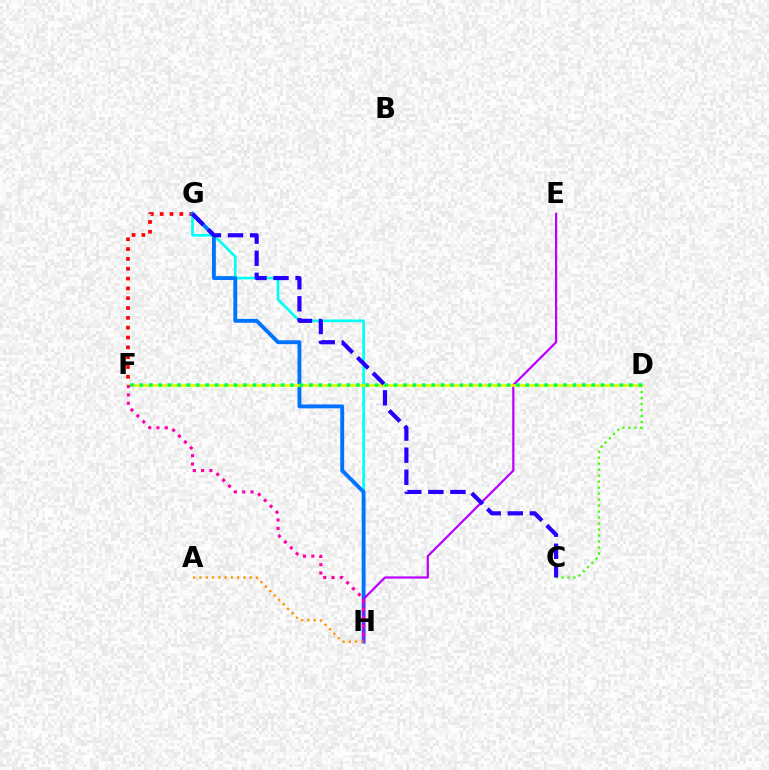{('F', 'G'): [{'color': '#ff0000', 'line_style': 'dotted', 'thickness': 2.67}], ('G', 'H'): [{'color': '#00fff6', 'line_style': 'solid', 'thickness': 1.93}, {'color': '#0074ff', 'line_style': 'solid', 'thickness': 2.8}], ('C', 'D'): [{'color': '#3dff00', 'line_style': 'dotted', 'thickness': 1.63}], ('E', 'H'): [{'color': '#b900ff', 'line_style': 'solid', 'thickness': 1.59}], ('D', 'F'): [{'color': '#d1ff00', 'line_style': 'solid', 'thickness': 1.89}, {'color': '#00ff5c', 'line_style': 'dotted', 'thickness': 2.56}], ('A', 'H'): [{'color': '#ff9400', 'line_style': 'dotted', 'thickness': 1.71}], ('F', 'H'): [{'color': '#ff00ac', 'line_style': 'dotted', 'thickness': 2.26}], ('C', 'G'): [{'color': '#2500ff', 'line_style': 'dashed', 'thickness': 3.0}]}